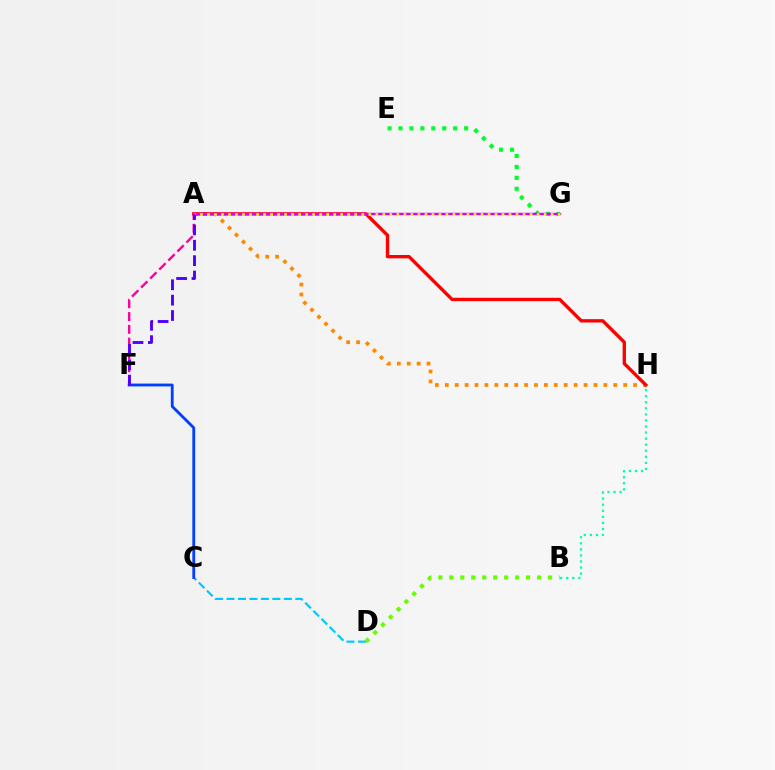{('C', 'D'): [{'color': '#00c7ff', 'line_style': 'dashed', 'thickness': 1.56}], ('B', 'D'): [{'color': '#66ff00', 'line_style': 'dotted', 'thickness': 2.98}], ('A', 'H'): [{'color': '#ff8800', 'line_style': 'dotted', 'thickness': 2.69}, {'color': '#ff0000', 'line_style': 'solid', 'thickness': 2.41}], ('E', 'G'): [{'color': '#00ff27', 'line_style': 'dotted', 'thickness': 2.97}], ('A', 'G'): [{'color': '#d600ff', 'line_style': 'solid', 'thickness': 1.75}, {'color': '#eeff00', 'line_style': 'dotted', 'thickness': 1.91}], ('A', 'F'): [{'color': '#ff00a0', 'line_style': 'dashed', 'thickness': 1.74}, {'color': '#4f00ff', 'line_style': 'dashed', 'thickness': 2.09}], ('B', 'H'): [{'color': '#00ffaf', 'line_style': 'dotted', 'thickness': 1.65}], ('C', 'F'): [{'color': '#003fff', 'line_style': 'solid', 'thickness': 2.04}]}